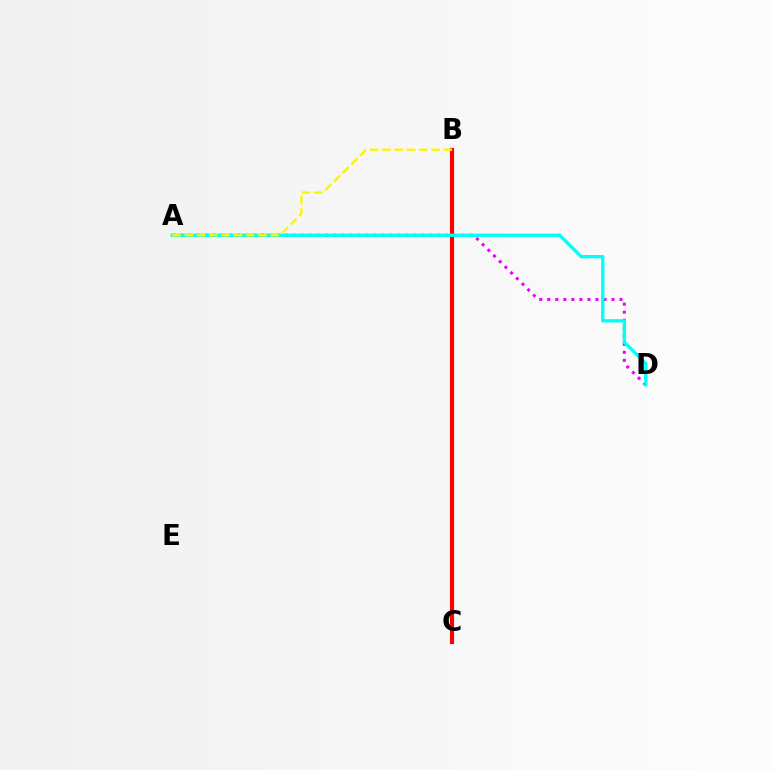{('A', 'D'): [{'color': '#ee00ff', 'line_style': 'dotted', 'thickness': 2.18}, {'color': '#00fff6', 'line_style': 'solid', 'thickness': 2.39}], ('B', 'C'): [{'color': '#0010ff', 'line_style': 'dotted', 'thickness': 2.69}, {'color': '#08ff00', 'line_style': 'solid', 'thickness': 2.74}, {'color': '#ff0000', 'line_style': 'solid', 'thickness': 2.98}], ('A', 'B'): [{'color': '#fcf500', 'line_style': 'dashed', 'thickness': 1.67}]}